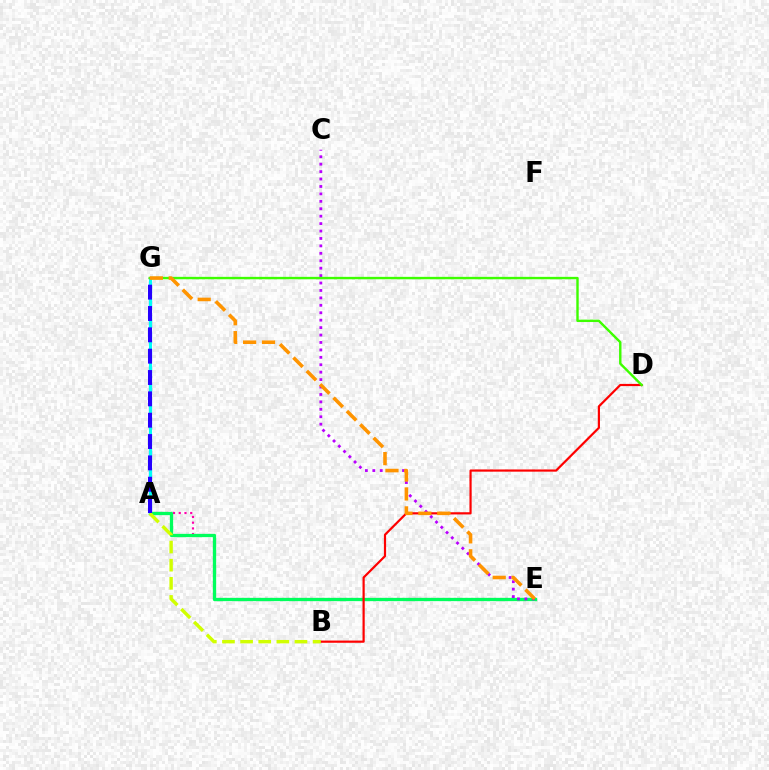{('A', 'E'): [{'color': '#ff00ac', 'line_style': 'dotted', 'thickness': 1.56}, {'color': '#00ff5c', 'line_style': 'solid', 'thickness': 2.37}], ('A', 'G'): [{'color': '#0074ff', 'line_style': 'dashed', 'thickness': 2.3}, {'color': '#00fff6', 'line_style': 'solid', 'thickness': 2.2}, {'color': '#2500ff', 'line_style': 'dashed', 'thickness': 2.9}], ('B', 'D'): [{'color': '#ff0000', 'line_style': 'solid', 'thickness': 1.58}], ('C', 'E'): [{'color': '#b900ff', 'line_style': 'dotted', 'thickness': 2.02}], ('A', 'B'): [{'color': '#d1ff00', 'line_style': 'dashed', 'thickness': 2.46}], ('D', 'G'): [{'color': '#3dff00', 'line_style': 'solid', 'thickness': 1.73}], ('E', 'G'): [{'color': '#ff9400', 'line_style': 'dashed', 'thickness': 2.57}]}